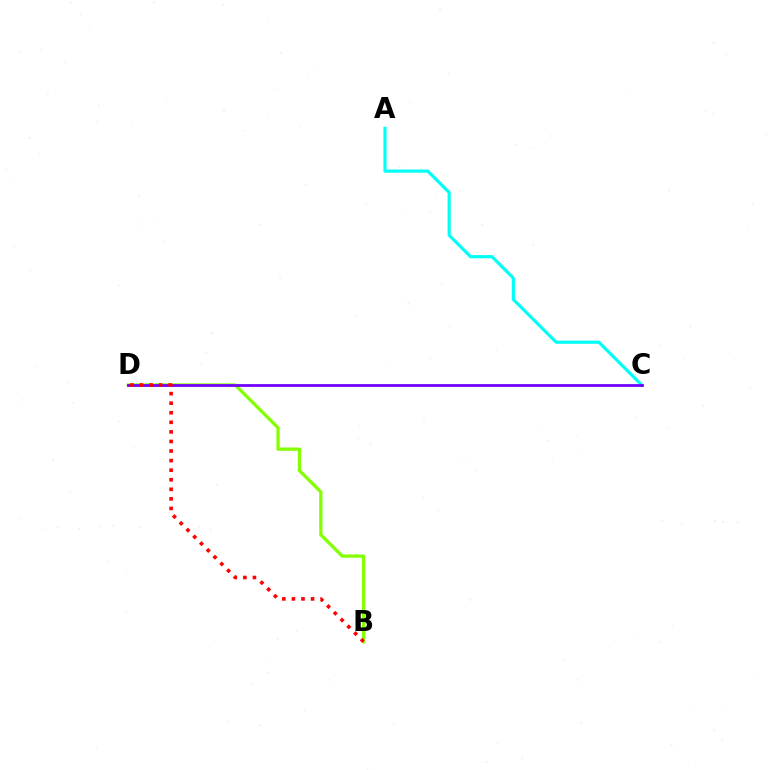{('B', 'D'): [{'color': '#84ff00', 'line_style': 'solid', 'thickness': 2.37}, {'color': '#ff0000', 'line_style': 'dotted', 'thickness': 2.6}], ('A', 'C'): [{'color': '#00fff6', 'line_style': 'solid', 'thickness': 2.27}], ('C', 'D'): [{'color': '#7200ff', 'line_style': 'solid', 'thickness': 2.01}]}